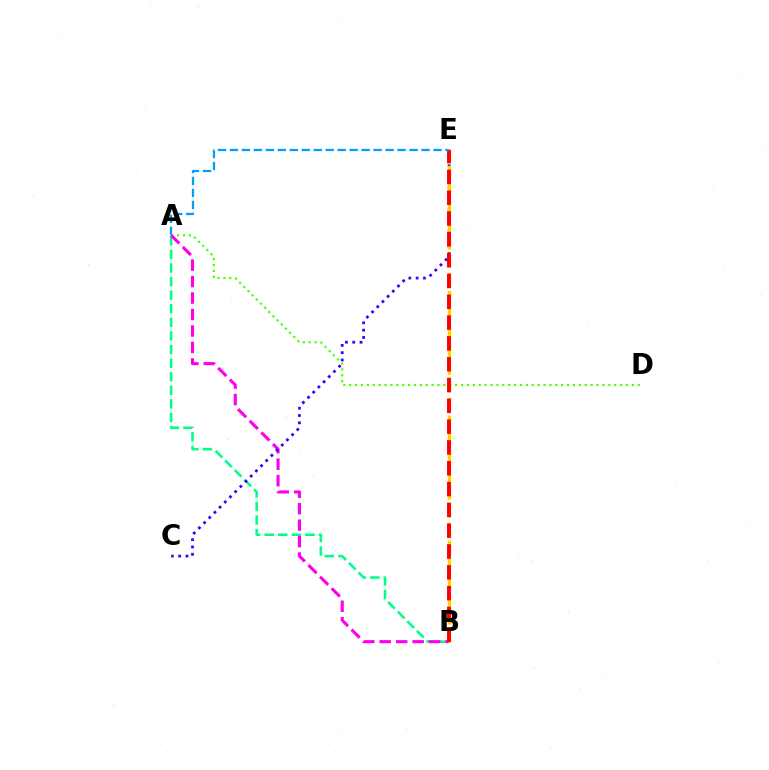{('A', 'B'): [{'color': '#00ff86', 'line_style': 'dashed', 'thickness': 1.85}, {'color': '#ff00ed', 'line_style': 'dashed', 'thickness': 2.24}], ('A', 'D'): [{'color': '#4fff00', 'line_style': 'dotted', 'thickness': 1.6}], ('C', 'E'): [{'color': '#3700ff', 'line_style': 'dotted', 'thickness': 1.99}], ('B', 'E'): [{'color': '#ffd500', 'line_style': 'dashed', 'thickness': 2.43}, {'color': '#ff0000', 'line_style': 'dashed', 'thickness': 2.83}], ('A', 'E'): [{'color': '#009eff', 'line_style': 'dashed', 'thickness': 1.63}]}